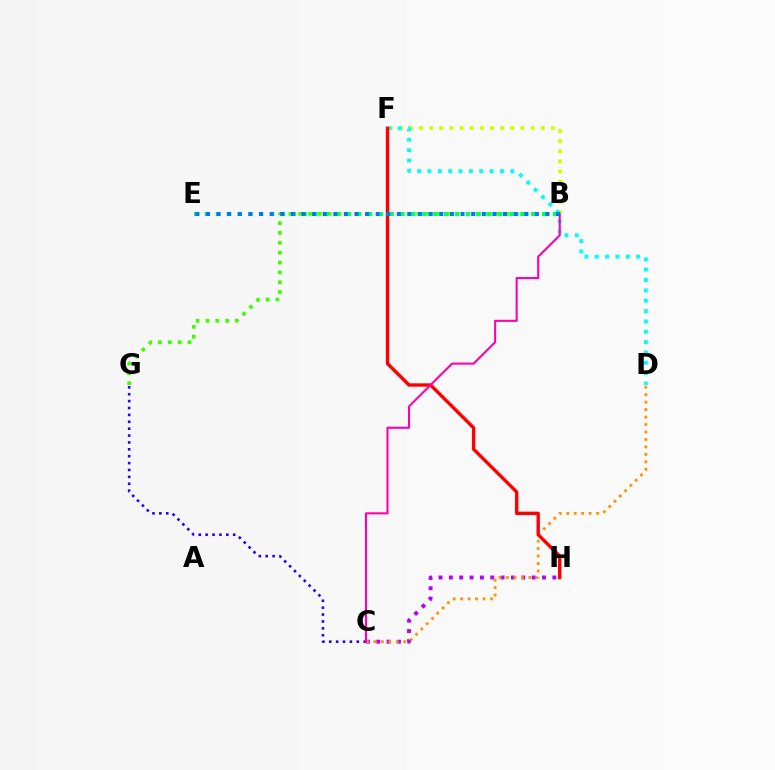{('C', 'H'): [{'color': '#b900ff', 'line_style': 'dotted', 'thickness': 2.81}], ('B', 'F'): [{'color': '#d1ff00', 'line_style': 'dotted', 'thickness': 2.76}], ('B', 'G'): [{'color': '#3dff00', 'line_style': 'dotted', 'thickness': 2.68}], ('C', 'D'): [{'color': '#ff9400', 'line_style': 'dotted', 'thickness': 2.03}], ('D', 'F'): [{'color': '#00fff6', 'line_style': 'dotted', 'thickness': 2.81}], ('F', 'H'): [{'color': '#ff0000', 'line_style': 'solid', 'thickness': 2.43}], ('C', 'G'): [{'color': '#2500ff', 'line_style': 'dotted', 'thickness': 1.87}], ('B', 'C'): [{'color': '#ff00ac', 'line_style': 'solid', 'thickness': 1.5}], ('B', 'E'): [{'color': '#00ff5c', 'line_style': 'dotted', 'thickness': 2.95}, {'color': '#0074ff', 'line_style': 'dotted', 'thickness': 2.88}]}